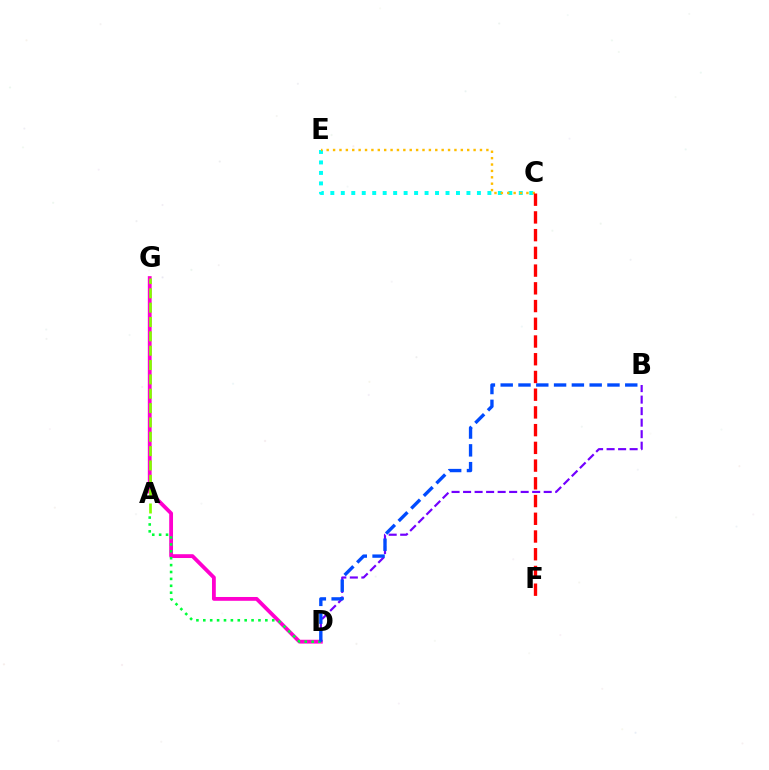{('D', 'G'): [{'color': '#ff00cf', 'line_style': 'solid', 'thickness': 2.74}], ('C', 'E'): [{'color': '#00fff6', 'line_style': 'dotted', 'thickness': 2.84}, {'color': '#ffbd00', 'line_style': 'dotted', 'thickness': 1.74}], ('A', 'G'): [{'color': '#84ff00', 'line_style': 'dashed', 'thickness': 1.95}], ('B', 'D'): [{'color': '#7200ff', 'line_style': 'dashed', 'thickness': 1.56}, {'color': '#004bff', 'line_style': 'dashed', 'thickness': 2.42}], ('A', 'D'): [{'color': '#00ff39', 'line_style': 'dotted', 'thickness': 1.87}], ('C', 'F'): [{'color': '#ff0000', 'line_style': 'dashed', 'thickness': 2.41}]}